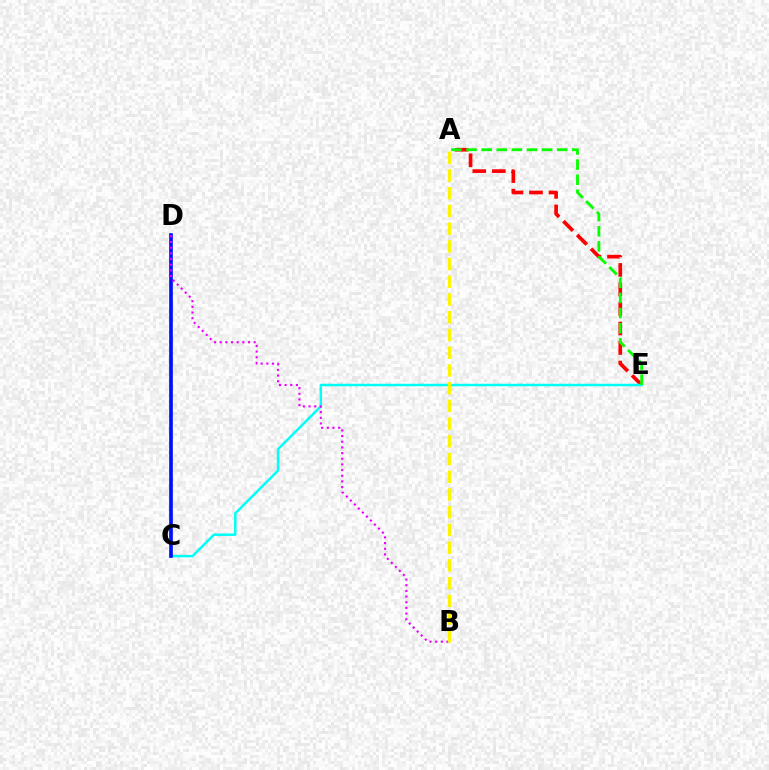{('A', 'E'): [{'color': '#ff0000', 'line_style': 'dashed', 'thickness': 2.65}, {'color': '#08ff00', 'line_style': 'dashed', 'thickness': 2.05}], ('C', 'E'): [{'color': '#00fff6', 'line_style': 'solid', 'thickness': 1.79}], ('C', 'D'): [{'color': '#0010ff', 'line_style': 'solid', 'thickness': 2.65}], ('B', 'D'): [{'color': '#ee00ff', 'line_style': 'dotted', 'thickness': 1.54}], ('A', 'B'): [{'color': '#fcf500', 'line_style': 'dashed', 'thickness': 2.41}]}